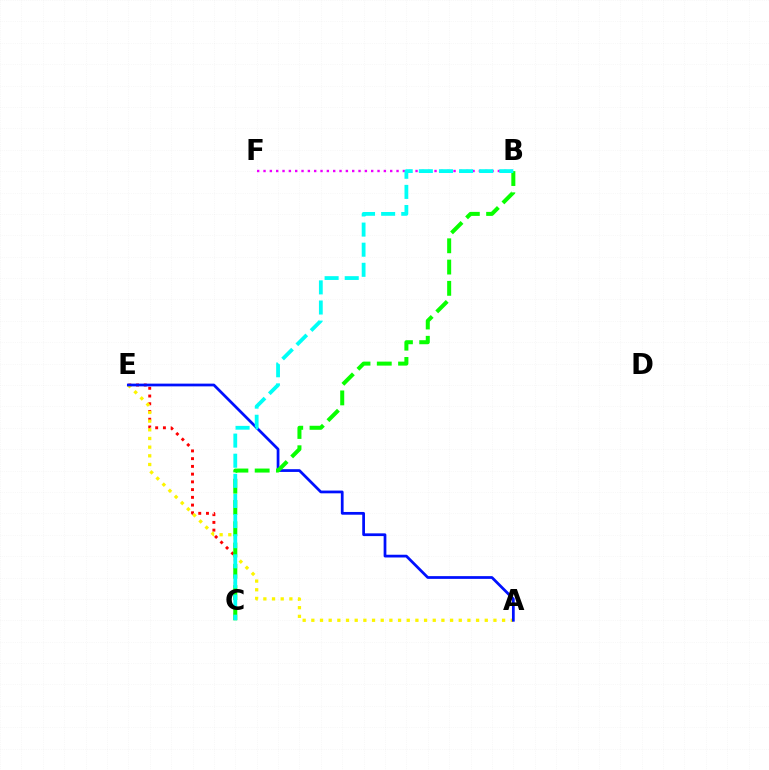{('C', 'E'): [{'color': '#ff0000', 'line_style': 'dotted', 'thickness': 2.1}], ('A', 'E'): [{'color': '#fcf500', 'line_style': 'dotted', 'thickness': 2.36}, {'color': '#0010ff', 'line_style': 'solid', 'thickness': 1.98}], ('B', 'F'): [{'color': '#ee00ff', 'line_style': 'dotted', 'thickness': 1.72}], ('B', 'C'): [{'color': '#08ff00', 'line_style': 'dashed', 'thickness': 2.89}, {'color': '#00fff6', 'line_style': 'dashed', 'thickness': 2.73}]}